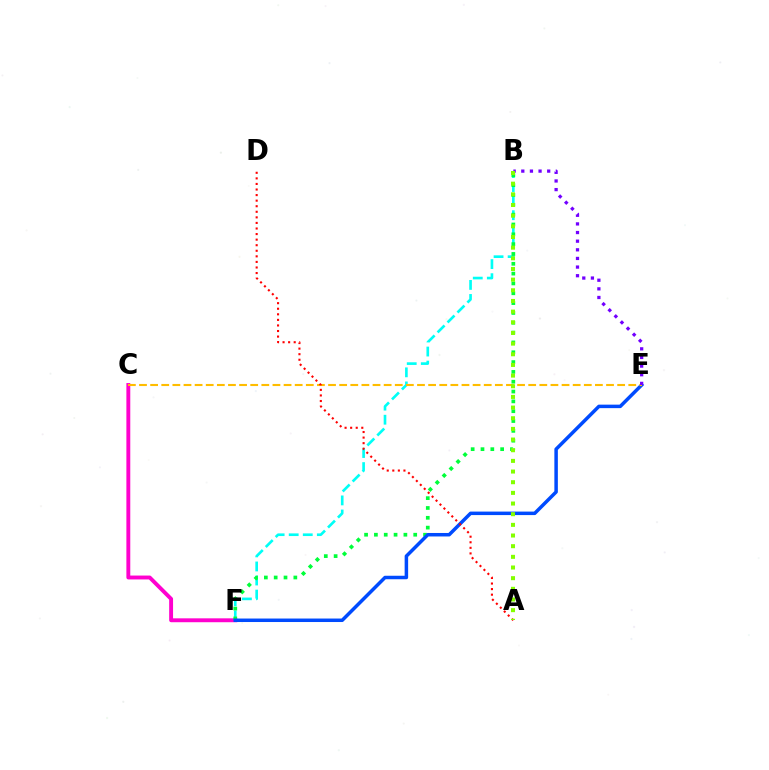{('C', 'F'): [{'color': '#ff00cf', 'line_style': 'solid', 'thickness': 2.8}], ('B', 'F'): [{'color': '#00fff6', 'line_style': 'dashed', 'thickness': 1.91}, {'color': '#00ff39', 'line_style': 'dotted', 'thickness': 2.67}], ('E', 'F'): [{'color': '#004bff', 'line_style': 'solid', 'thickness': 2.52}], ('C', 'E'): [{'color': '#ffbd00', 'line_style': 'dashed', 'thickness': 1.51}], ('B', 'E'): [{'color': '#7200ff', 'line_style': 'dotted', 'thickness': 2.35}], ('A', 'D'): [{'color': '#ff0000', 'line_style': 'dotted', 'thickness': 1.51}], ('A', 'B'): [{'color': '#84ff00', 'line_style': 'dotted', 'thickness': 2.9}]}